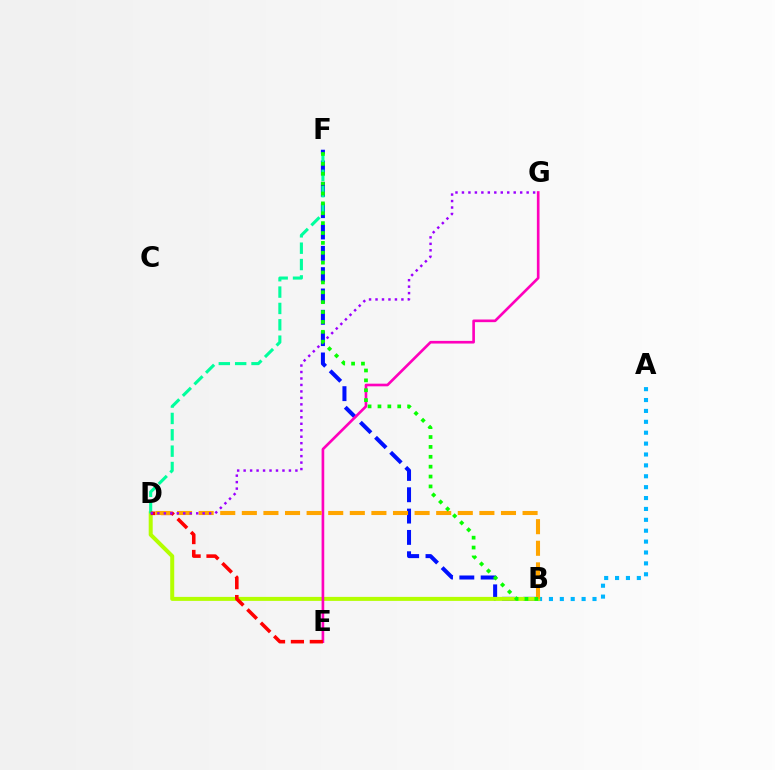{('A', 'B'): [{'color': '#00b5ff', 'line_style': 'dotted', 'thickness': 2.96}], ('B', 'F'): [{'color': '#0010ff', 'line_style': 'dashed', 'thickness': 2.9}, {'color': '#08ff00', 'line_style': 'dotted', 'thickness': 2.68}], ('B', 'D'): [{'color': '#b3ff00', 'line_style': 'solid', 'thickness': 2.88}, {'color': '#ffa500', 'line_style': 'dashed', 'thickness': 2.93}], ('D', 'F'): [{'color': '#00ff9d', 'line_style': 'dashed', 'thickness': 2.22}], ('E', 'G'): [{'color': '#ff00bd', 'line_style': 'solid', 'thickness': 1.91}], ('D', 'E'): [{'color': '#ff0000', 'line_style': 'dashed', 'thickness': 2.57}], ('D', 'G'): [{'color': '#9b00ff', 'line_style': 'dotted', 'thickness': 1.76}]}